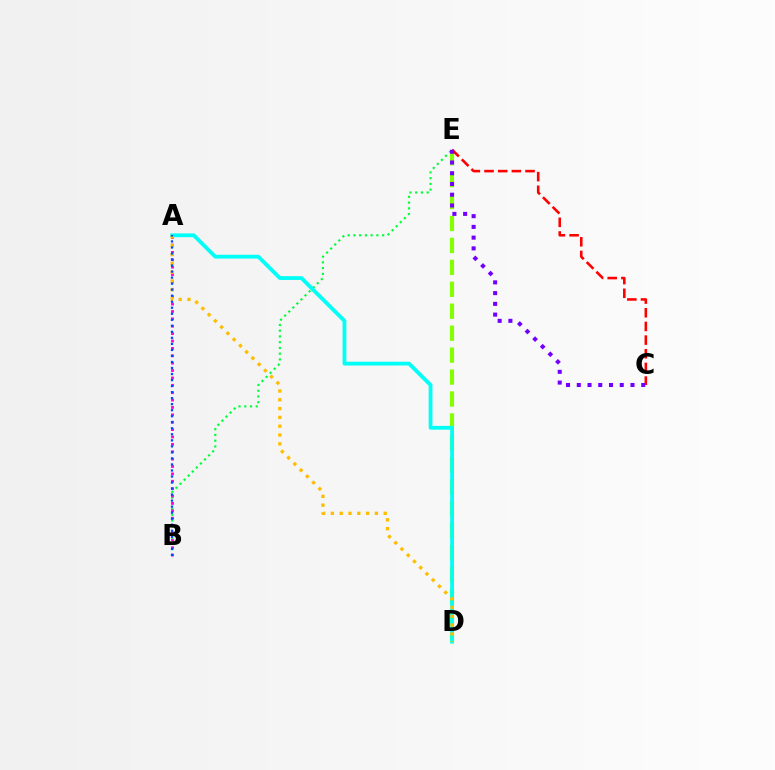{('D', 'E'): [{'color': '#84ff00', 'line_style': 'dashed', 'thickness': 2.98}], ('B', 'E'): [{'color': '#00ff39', 'line_style': 'dotted', 'thickness': 1.56}], ('A', 'B'): [{'color': '#ff00cf', 'line_style': 'dotted', 'thickness': 2.01}, {'color': '#004bff', 'line_style': 'dotted', 'thickness': 1.64}], ('A', 'D'): [{'color': '#00fff6', 'line_style': 'solid', 'thickness': 2.73}, {'color': '#ffbd00', 'line_style': 'dotted', 'thickness': 2.39}], ('C', 'E'): [{'color': '#ff0000', 'line_style': 'dashed', 'thickness': 1.86}, {'color': '#7200ff', 'line_style': 'dotted', 'thickness': 2.92}]}